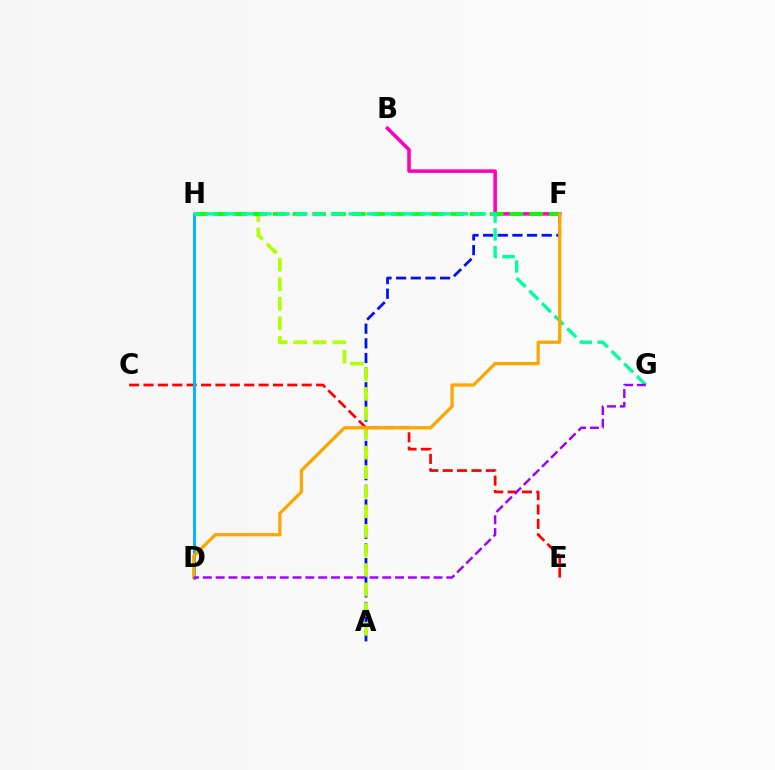{('A', 'F'): [{'color': '#0010ff', 'line_style': 'dashed', 'thickness': 1.99}], ('A', 'H'): [{'color': '#b3ff00', 'line_style': 'dashed', 'thickness': 2.66}], ('C', 'E'): [{'color': '#ff0000', 'line_style': 'dashed', 'thickness': 1.95}], ('B', 'F'): [{'color': '#ff00bd', 'line_style': 'solid', 'thickness': 2.56}], ('D', 'H'): [{'color': '#00b5ff', 'line_style': 'solid', 'thickness': 2.1}], ('F', 'H'): [{'color': '#08ff00', 'line_style': 'dashed', 'thickness': 2.68}], ('G', 'H'): [{'color': '#00ff9d', 'line_style': 'dashed', 'thickness': 2.43}], ('D', 'F'): [{'color': '#ffa500', 'line_style': 'solid', 'thickness': 2.34}], ('D', 'G'): [{'color': '#9b00ff', 'line_style': 'dashed', 'thickness': 1.74}]}